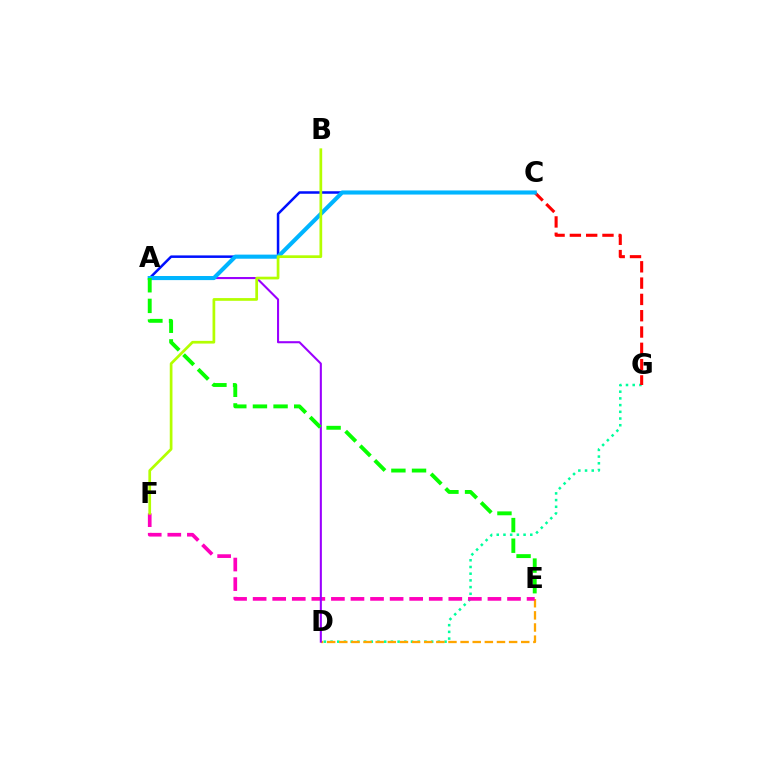{('A', 'C'): [{'color': '#0010ff', 'line_style': 'solid', 'thickness': 1.81}, {'color': '#00b5ff', 'line_style': 'solid', 'thickness': 2.95}], ('D', 'G'): [{'color': '#00ff9d', 'line_style': 'dotted', 'thickness': 1.82}], ('D', 'E'): [{'color': '#ffa500', 'line_style': 'dashed', 'thickness': 1.65}], ('C', 'G'): [{'color': '#ff0000', 'line_style': 'dashed', 'thickness': 2.21}], ('E', 'F'): [{'color': '#ff00bd', 'line_style': 'dashed', 'thickness': 2.66}], ('A', 'D'): [{'color': '#9b00ff', 'line_style': 'solid', 'thickness': 1.5}], ('A', 'E'): [{'color': '#08ff00', 'line_style': 'dashed', 'thickness': 2.8}], ('B', 'F'): [{'color': '#b3ff00', 'line_style': 'solid', 'thickness': 1.95}]}